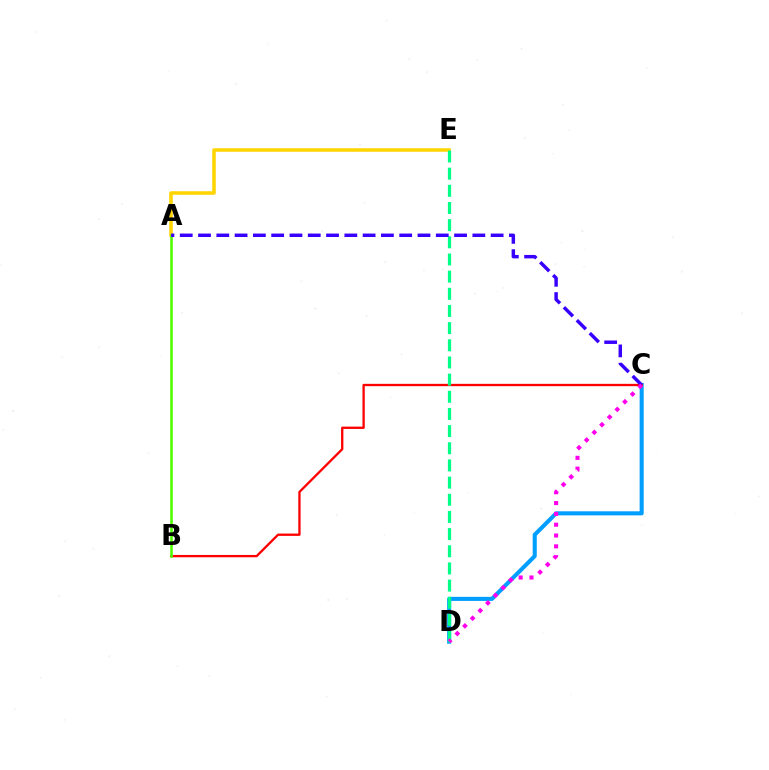{('C', 'D'): [{'color': '#009eff', 'line_style': 'solid', 'thickness': 2.93}, {'color': '#ff00ed', 'line_style': 'dotted', 'thickness': 2.94}], ('A', 'E'): [{'color': '#ffd500', 'line_style': 'solid', 'thickness': 2.55}], ('B', 'C'): [{'color': '#ff0000', 'line_style': 'solid', 'thickness': 1.66}], ('D', 'E'): [{'color': '#00ff86', 'line_style': 'dashed', 'thickness': 2.33}], ('A', 'B'): [{'color': '#4fff00', 'line_style': 'solid', 'thickness': 1.86}], ('A', 'C'): [{'color': '#3700ff', 'line_style': 'dashed', 'thickness': 2.48}]}